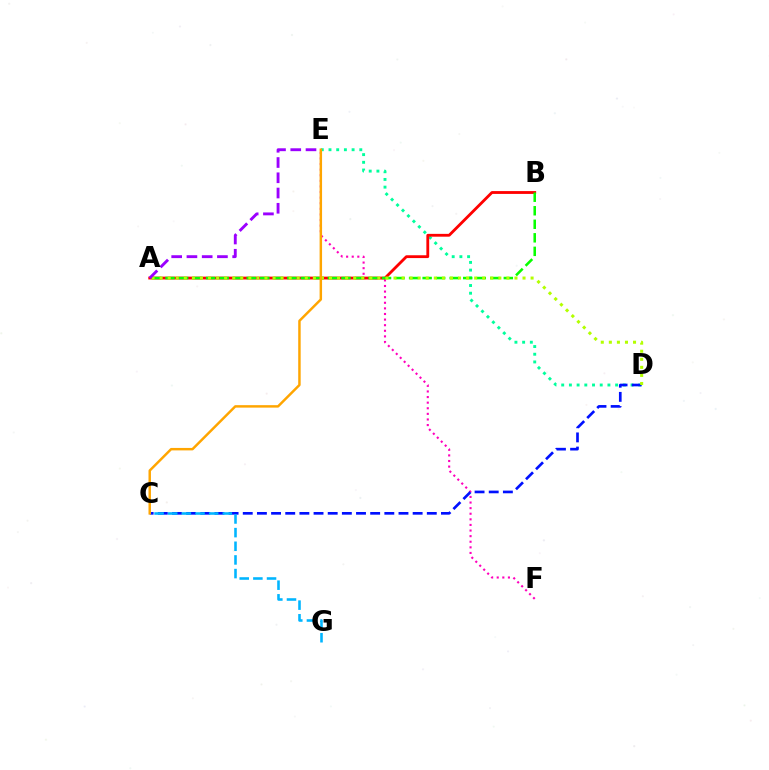{('E', 'F'): [{'color': '#ff00bd', 'line_style': 'dotted', 'thickness': 1.52}], ('D', 'E'): [{'color': '#00ff9d', 'line_style': 'dotted', 'thickness': 2.09}], ('A', 'B'): [{'color': '#ff0000', 'line_style': 'solid', 'thickness': 2.03}, {'color': '#08ff00', 'line_style': 'dashed', 'thickness': 1.84}], ('C', 'D'): [{'color': '#0010ff', 'line_style': 'dashed', 'thickness': 1.92}], ('C', 'G'): [{'color': '#00b5ff', 'line_style': 'dashed', 'thickness': 1.85}], ('A', 'D'): [{'color': '#b3ff00', 'line_style': 'dotted', 'thickness': 2.19}], ('C', 'E'): [{'color': '#ffa500', 'line_style': 'solid', 'thickness': 1.77}], ('A', 'E'): [{'color': '#9b00ff', 'line_style': 'dashed', 'thickness': 2.07}]}